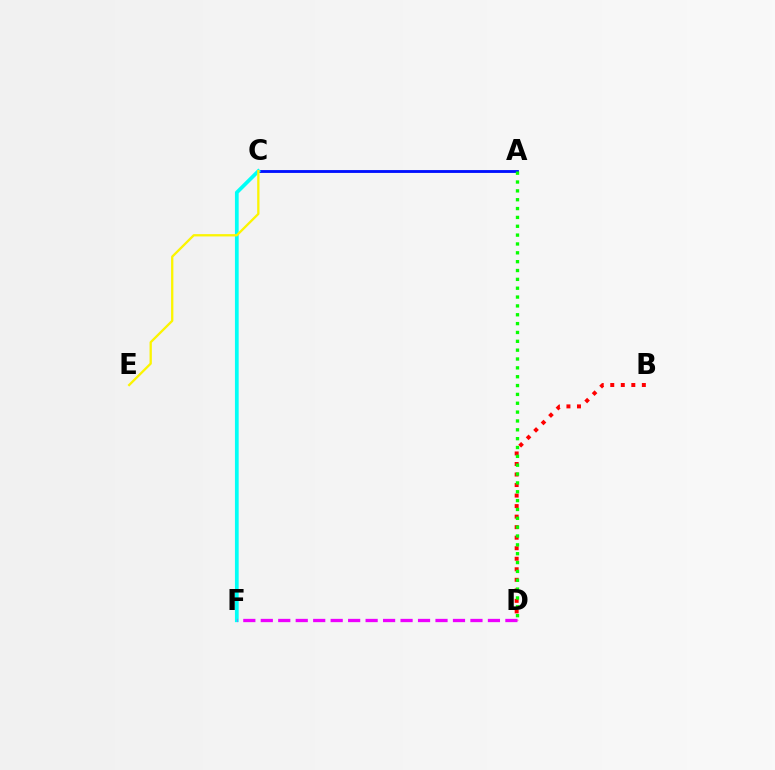{('A', 'C'): [{'color': '#0010ff', 'line_style': 'solid', 'thickness': 2.05}], ('B', 'D'): [{'color': '#ff0000', 'line_style': 'dotted', 'thickness': 2.86}], ('C', 'F'): [{'color': '#00fff6', 'line_style': 'solid', 'thickness': 2.68}], ('D', 'F'): [{'color': '#ee00ff', 'line_style': 'dashed', 'thickness': 2.37}], ('A', 'D'): [{'color': '#08ff00', 'line_style': 'dotted', 'thickness': 2.4}], ('C', 'E'): [{'color': '#fcf500', 'line_style': 'solid', 'thickness': 1.66}]}